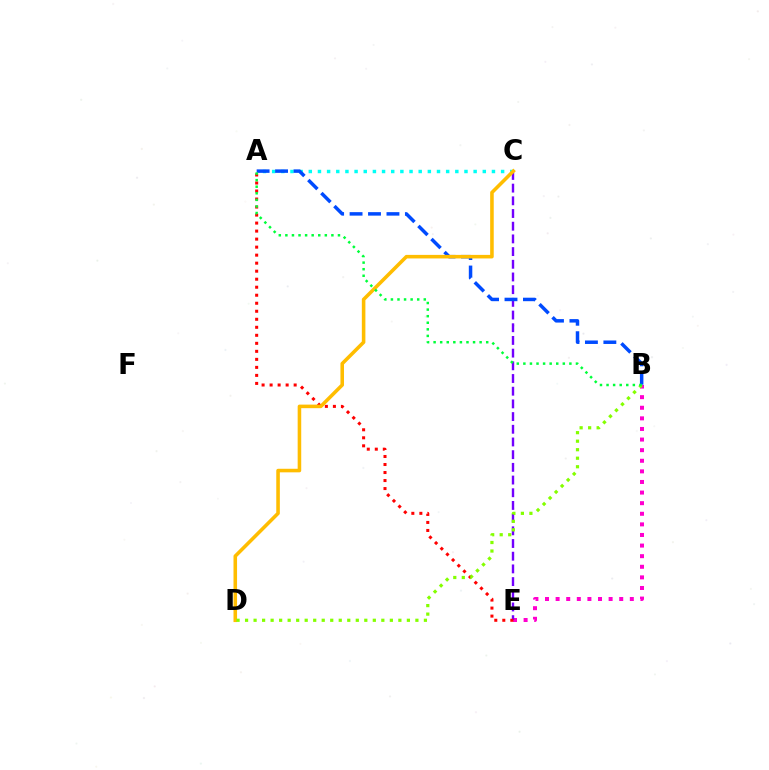{('A', 'C'): [{'color': '#00fff6', 'line_style': 'dotted', 'thickness': 2.49}], ('B', 'E'): [{'color': '#ff00cf', 'line_style': 'dotted', 'thickness': 2.88}], ('C', 'E'): [{'color': '#7200ff', 'line_style': 'dashed', 'thickness': 1.72}], ('A', 'E'): [{'color': '#ff0000', 'line_style': 'dotted', 'thickness': 2.18}], ('A', 'B'): [{'color': '#004bff', 'line_style': 'dashed', 'thickness': 2.51}, {'color': '#00ff39', 'line_style': 'dotted', 'thickness': 1.79}], ('C', 'D'): [{'color': '#ffbd00', 'line_style': 'solid', 'thickness': 2.57}], ('B', 'D'): [{'color': '#84ff00', 'line_style': 'dotted', 'thickness': 2.31}]}